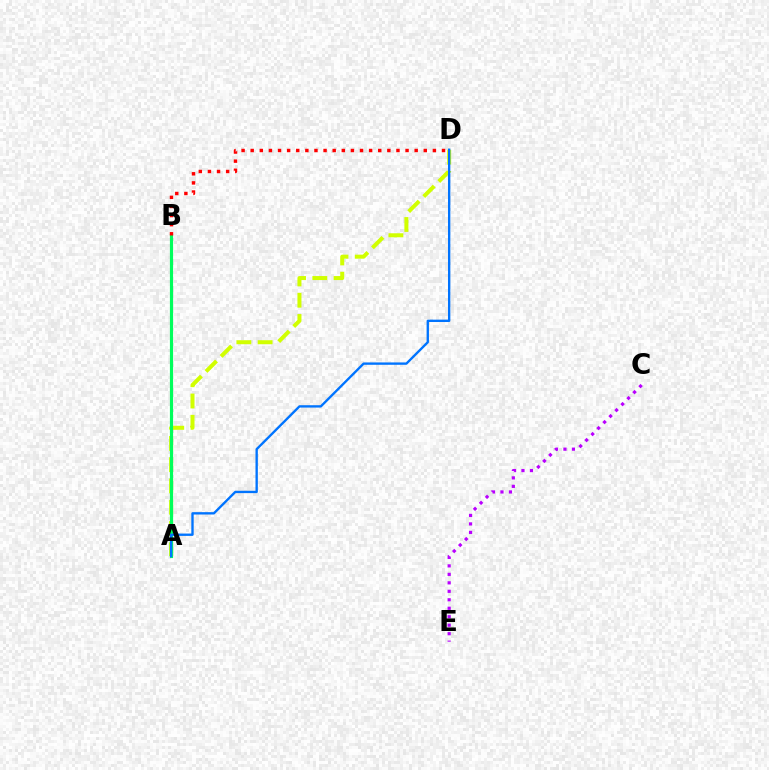{('A', 'D'): [{'color': '#d1ff00', 'line_style': 'dashed', 'thickness': 2.89}, {'color': '#0074ff', 'line_style': 'solid', 'thickness': 1.69}], ('A', 'B'): [{'color': '#00ff5c', 'line_style': 'solid', 'thickness': 2.29}], ('B', 'D'): [{'color': '#ff0000', 'line_style': 'dotted', 'thickness': 2.48}], ('C', 'E'): [{'color': '#b900ff', 'line_style': 'dotted', 'thickness': 2.3}]}